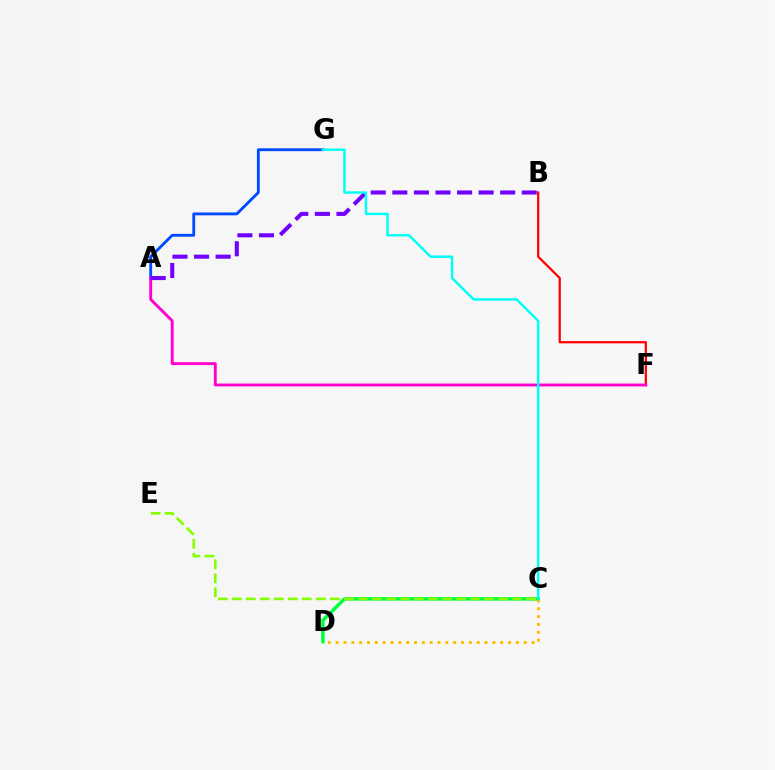{('C', 'D'): [{'color': '#00ff39', 'line_style': 'solid', 'thickness': 2.48}, {'color': '#ffbd00', 'line_style': 'dotted', 'thickness': 2.13}], ('C', 'E'): [{'color': '#84ff00', 'line_style': 'dashed', 'thickness': 1.9}], ('B', 'F'): [{'color': '#ff0000', 'line_style': 'solid', 'thickness': 1.61}], ('A', 'G'): [{'color': '#004bff', 'line_style': 'solid', 'thickness': 2.05}], ('A', 'F'): [{'color': '#ff00cf', 'line_style': 'solid', 'thickness': 2.08}], ('A', 'B'): [{'color': '#7200ff', 'line_style': 'dashed', 'thickness': 2.93}], ('C', 'G'): [{'color': '#00fff6', 'line_style': 'solid', 'thickness': 1.75}]}